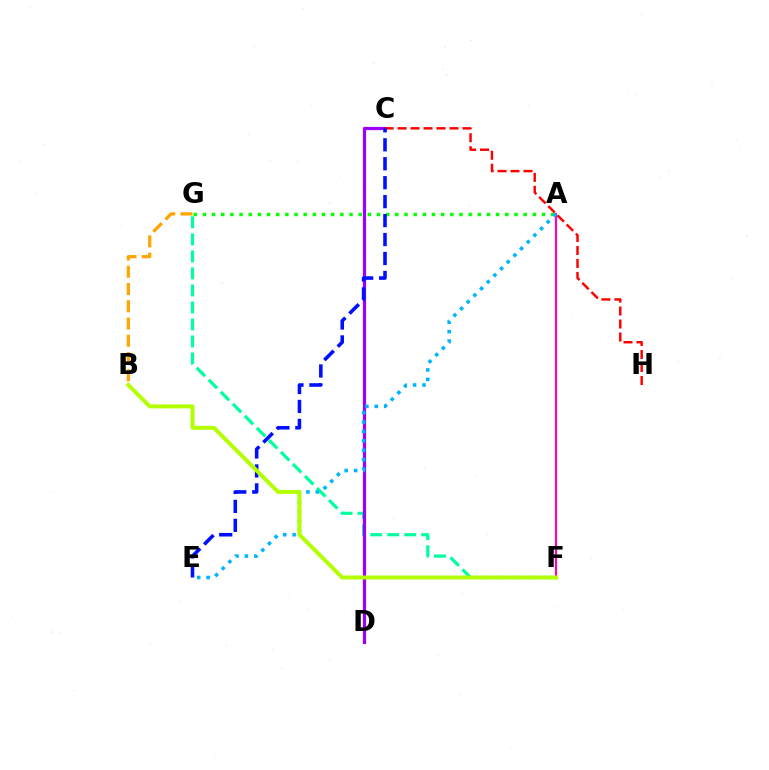{('F', 'G'): [{'color': '#00ff9d', 'line_style': 'dashed', 'thickness': 2.31}], ('A', 'G'): [{'color': '#08ff00', 'line_style': 'dotted', 'thickness': 2.49}], ('A', 'F'): [{'color': '#ff00bd', 'line_style': 'solid', 'thickness': 1.55}], ('C', 'D'): [{'color': '#9b00ff', 'line_style': 'solid', 'thickness': 2.32}], ('A', 'E'): [{'color': '#00b5ff', 'line_style': 'dotted', 'thickness': 2.56}], ('C', 'H'): [{'color': '#ff0000', 'line_style': 'dashed', 'thickness': 1.76}], ('C', 'E'): [{'color': '#0010ff', 'line_style': 'dashed', 'thickness': 2.57}], ('B', 'G'): [{'color': '#ffa500', 'line_style': 'dashed', 'thickness': 2.34}], ('B', 'F'): [{'color': '#b3ff00', 'line_style': 'solid', 'thickness': 2.86}]}